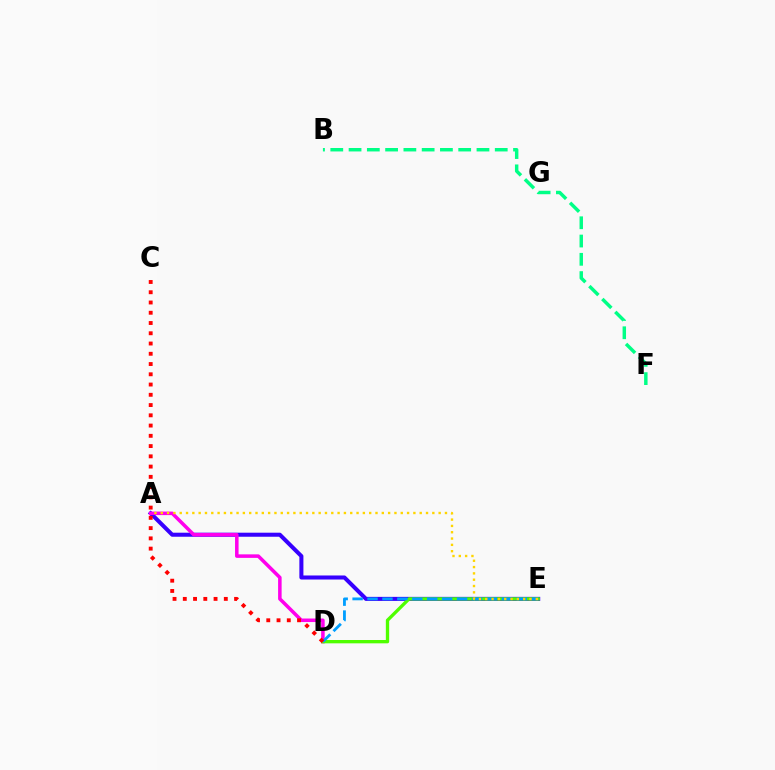{('A', 'E'): [{'color': '#3700ff', 'line_style': 'solid', 'thickness': 2.91}, {'color': '#ffd500', 'line_style': 'dotted', 'thickness': 1.72}], ('B', 'F'): [{'color': '#00ff86', 'line_style': 'dashed', 'thickness': 2.48}], ('A', 'D'): [{'color': '#ff00ed', 'line_style': 'solid', 'thickness': 2.54}], ('D', 'E'): [{'color': '#4fff00', 'line_style': 'solid', 'thickness': 2.39}, {'color': '#009eff', 'line_style': 'dashed', 'thickness': 2.03}], ('C', 'D'): [{'color': '#ff0000', 'line_style': 'dotted', 'thickness': 2.79}]}